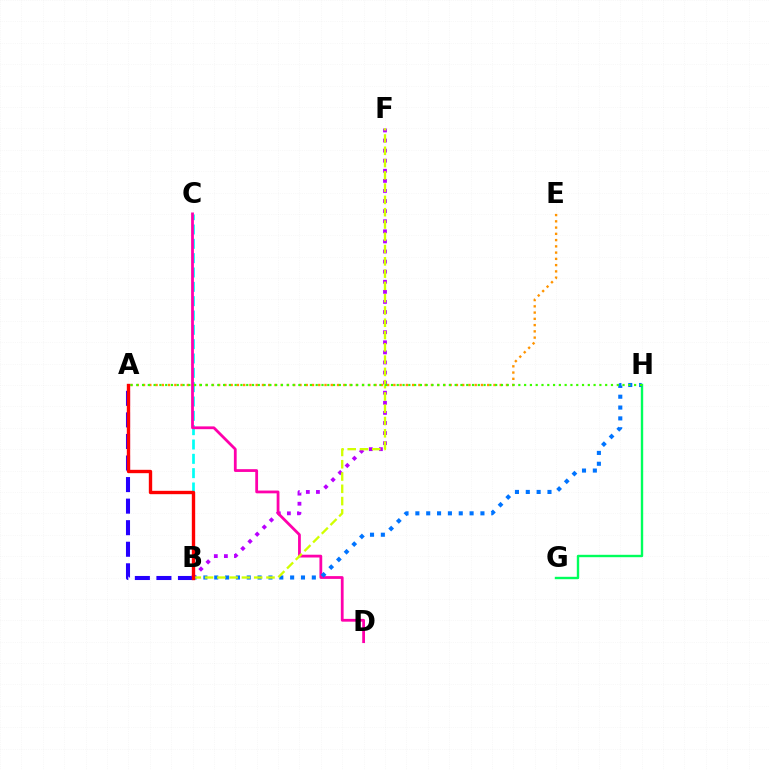{('G', 'H'): [{'color': '#00ff5c', 'line_style': 'solid', 'thickness': 1.72}], ('A', 'B'): [{'color': '#2500ff', 'line_style': 'dashed', 'thickness': 2.93}, {'color': '#ff0000', 'line_style': 'solid', 'thickness': 2.42}], ('B', 'C'): [{'color': '#00fff6', 'line_style': 'dashed', 'thickness': 1.95}], ('B', 'F'): [{'color': '#b900ff', 'line_style': 'dotted', 'thickness': 2.74}, {'color': '#d1ff00', 'line_style': 'dashed', 'thickness': 1.67}], ('A', 'E'): [{'color': '#ff9400', 'line_style': 'dotted', 'thickness': 1.7}], ('C', 'D'): [{'color': '#ff00ac', 'line_style': 'solid', 'thickness': 2.0}], ('B', 'H'): [{'color': '#0074ff', 'line_style': 'dotted', 'thickness': 2.95}], ('A', 'H'): [{'color': '#3dff00', 'line_style': 'dotted', 'thickness': 1.57}]}